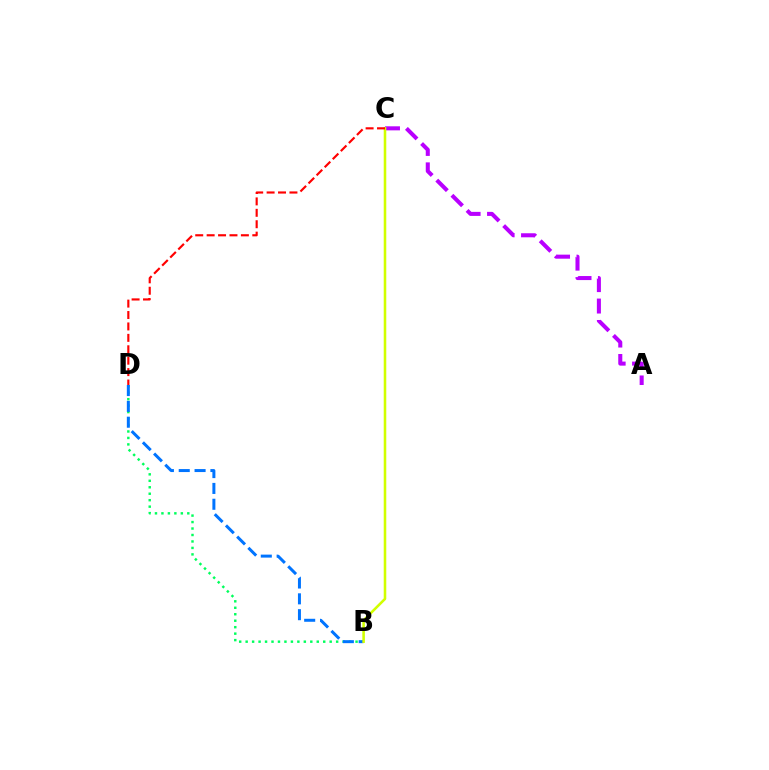{('A', 'C'): [{'color': '#b900ff', 'line_style': 'dashed', 'thickness': 2.91}], ('B', 'D'): [{'color': '#00ff5c', 'line_style': 'dotted', 'thickness': 1.76}, {'color': '#0074ff', 'line_style': 'dashed', 'thickness': 2.15}], ('B', 'C'): [{'color': '#d1ff00', 'line_style': 'solid', 'thickness': 1.85}], ('C', 'D'): [{'color': '#ff0000', 'line_style': 'dashed', 'thickness': 1.55}]}